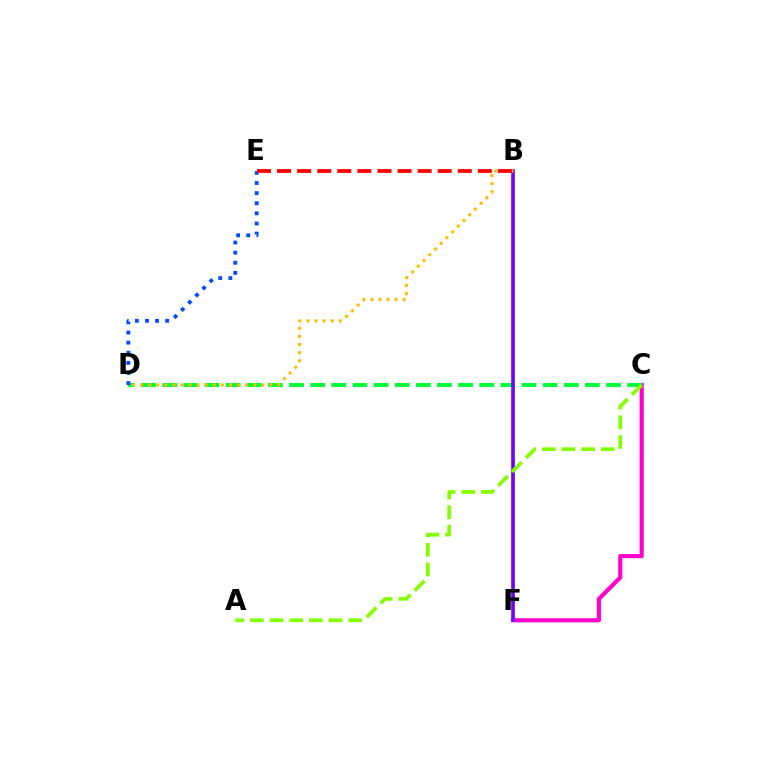{('C', 'F'): [{'color': '#ff00cf', 'line_style': 'solid', 'thickness': 2.98}], ('B', 'F'): [{'color': '#00fff6', 'line_style': 'solid', 'thickness': 1.82}, {'color': '#7200ff', 'line_style': 'solid', 'thickness': 2.59}], ('C', 'D'): [{'color': '#00ff39', 'line_style': 'dashed', 'thickness': 2.87}], ('B', 'D'): [{'color': '#ffbd00', 'line_style': 'dotted', 'thickness': 2.2}], ('D', 'E'): [{'color': '#004bff', 'line_style': 'dotted', 'thickness': 2.75}], ('A', 'C'): [{'color': '#84ff00', 'line_style': 'dashed', 'thickness': 2.67}], ('B', 'E'): [{'color': '#ff0000', 'line_style': 'dashed', 'thickness': 2.73}]}